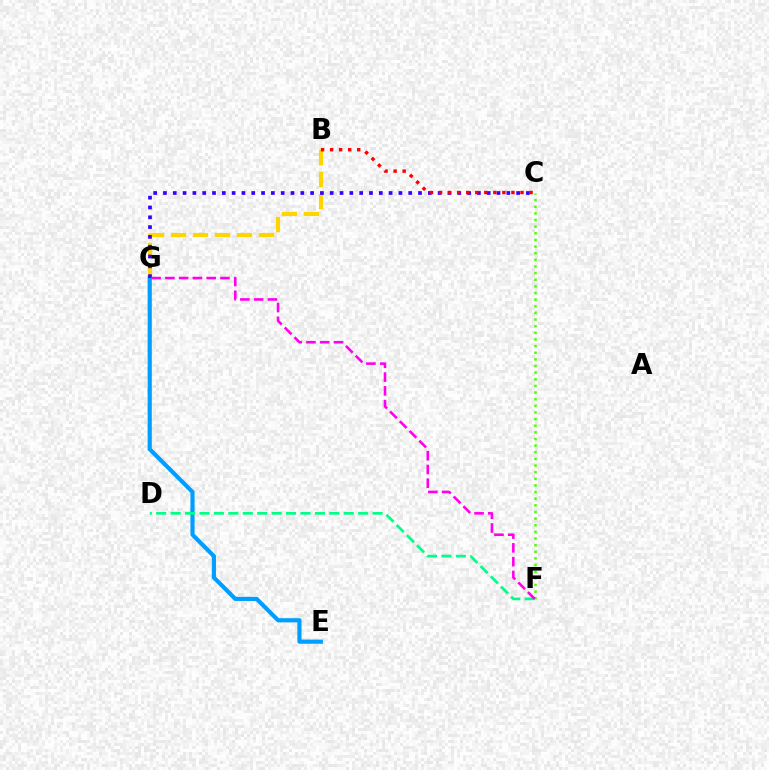{('E', 'G'): [{'color': '#009eff', 'line_style': 'solid', 'thickness': 2.99}], ('B', 'G'): [{'color': '#ffd500', 'line_style': 'dashed', 'thickness': 2.99}], ('C', 'G'): [{'color': '#3700ff', 'line_style': 'dotted', 'thickness': 2.67}], ('C', 'F'): [{'color': '#4fff00', 'line_style': 'dotted', 'thickness': 1.8}], ('D', 'F'): [{'color': '#00ff86', 'line_style': 'dashed', 'thickness': 1.96}], ('F', 'G'): [{'color': '#ff00ed', 'line_style': 'dashed', 'thickness': 1.87}], ('B', 'C'): [{'color': '#ff0000', 'line_style': 'dotted', 'thickness': 2.46}]}